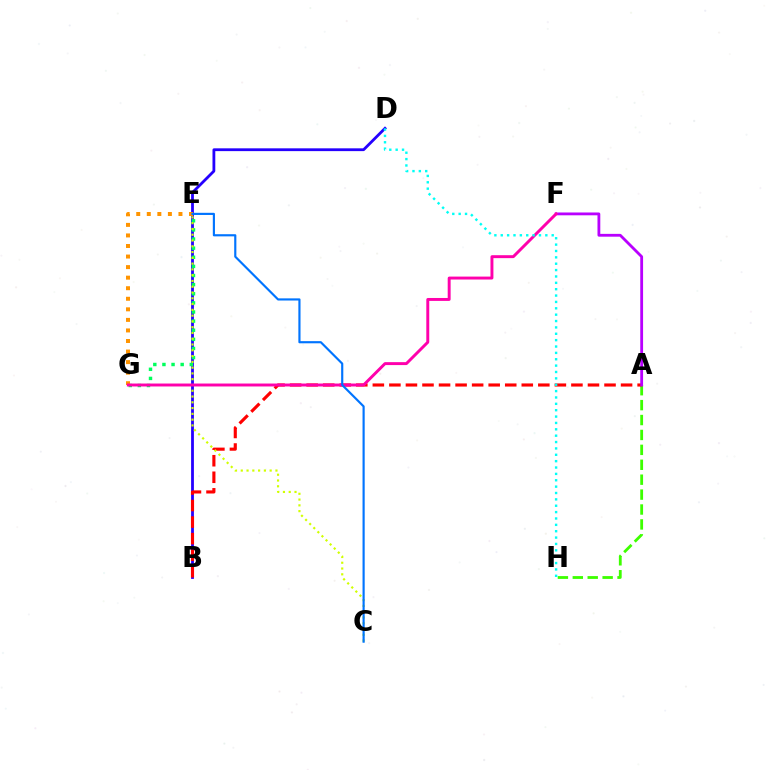{('B', 'D'): [{'color': '#2500ff', 'line_style': 'solid', 'thickness': 2.02}], ('A', 'H'): [{'color': '#3dff00', 'line_style': 'dashed', 'thickness': 2.03}], ('A', 'B'): [{'color': '#ff0000', 'line_style': 'dashed', 'thickness': 2.25}], ('E', 'G'): [{'color': '#00ff5c', 'line_style': 'dotted', 'thickness': 2.48}, {'color': '#ff9400', 'line_style': 'dotted', 'thickness': 2.87}], ('C', 'E'): [{'color': '#d1ff00', 'line_style': 'dotted', 'thickness': 1.57}, {'color': '#0074ff', 'line_style': 'solid', 'thickness': 1.56}], ('A', 'F'): [{'color': '#b900ff', 'line_style': 'solid', 'thickness': 2.03}], ('F', 'G'): [{'color': '#ff00ac', 'line_style': 'solid', 'thickness': 2.11}], ('D', 'H'): [{'color': '#00fff6', 'line_style': 'dotted', 'thickness': 1.73}]}